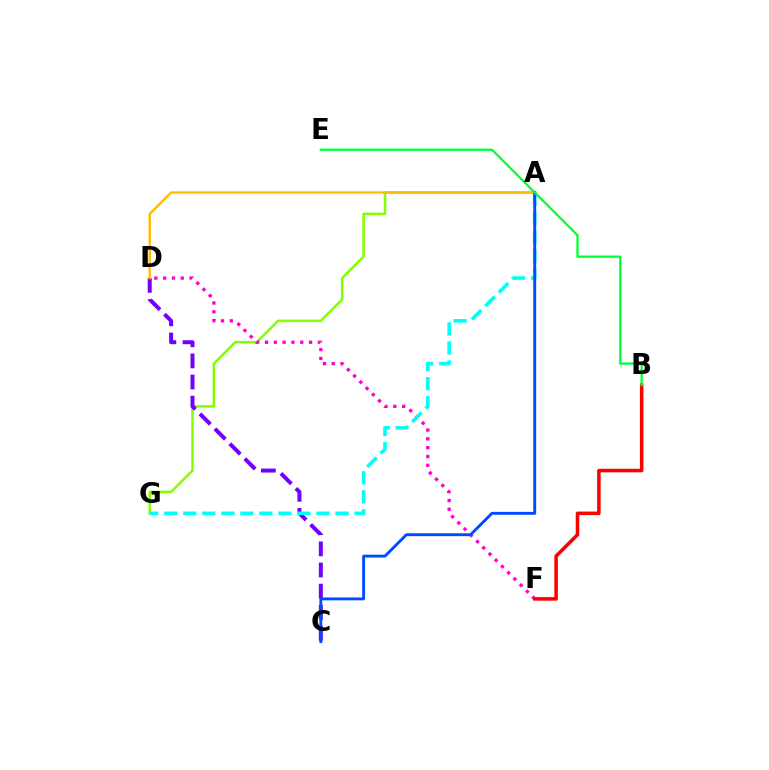{('A', 'G'): [{'color': '#84ff00', 'line_style': 'solid', 'thickness': 1.83}, {'color': '#00fff6', 'line_style': 'dashed', 'thickness': 2.59}], ('C', 'D'): [{'color': '#7200ff', 'line_style': 'dashed', 'thickness': 2.87}], ('D', 'F'): [{'color': '#ff00cf', 'line_style': 'dotted', 'thickness': 2.39}], ('A', 'D'): [{'color': '#ffbd00', 'line_style': 'solid', 'thickness': 1.72}], ('A', 'C'): [{'color': '#004bff', 'line_style': 'solid', 'thickness': 2.08}], ('B', 'F'): [{'color': '#ff0000', 'line_style': 'solid', 'thickness': 2.55}], ('B', 'E'): [{'color': '#00ff39', 'line_style': 'solid', 'thickness': 1.66}]}